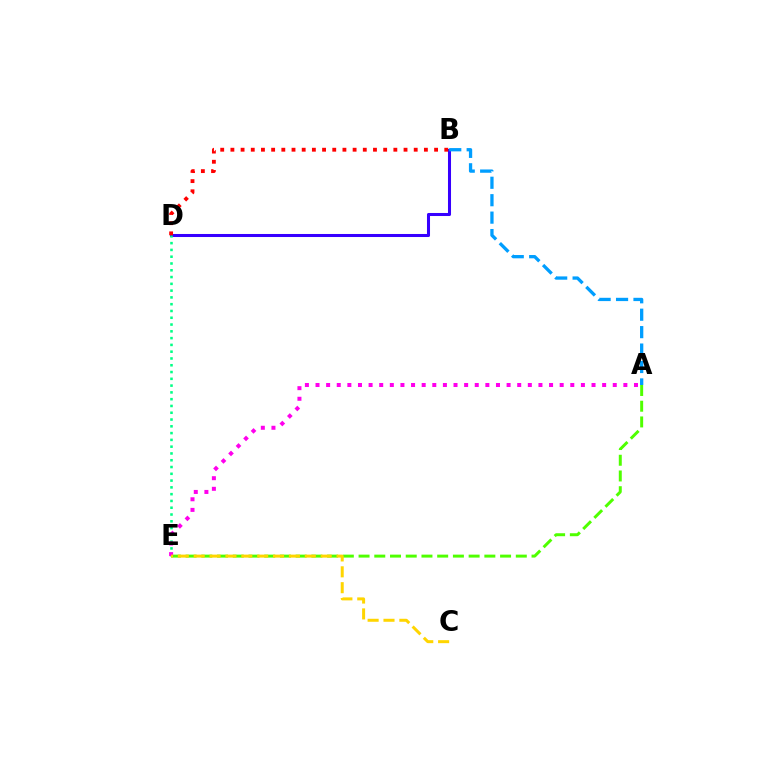{('A', 'E'): [{'color': '#4fff00', 'line_style': 'dashed', 'thickness': 2.14}, {'color': '#ff00ed', 'line_style': 'dotted', 'thickness': 2.88}], ('B', 'D'): [{'color': '#3700ff', 'line_style': 'solid', 'thickness': 2.19}, {'color': '#ff0000', 'line_style': 'dotted', 'thickness': 2.77}], ('D', 'E'): [{'color': '#00ff86', 'line_style': 'dotted', 'thickness': 1.84}], ('C', 'E'): [{'color': '#ffd500', 'line_style': 'dashed', 'thickness': 2.16}], ('A', 'B'): [{'color': '#009eff', 'line_style': 'dashed', 'thickness': 2.37}]}